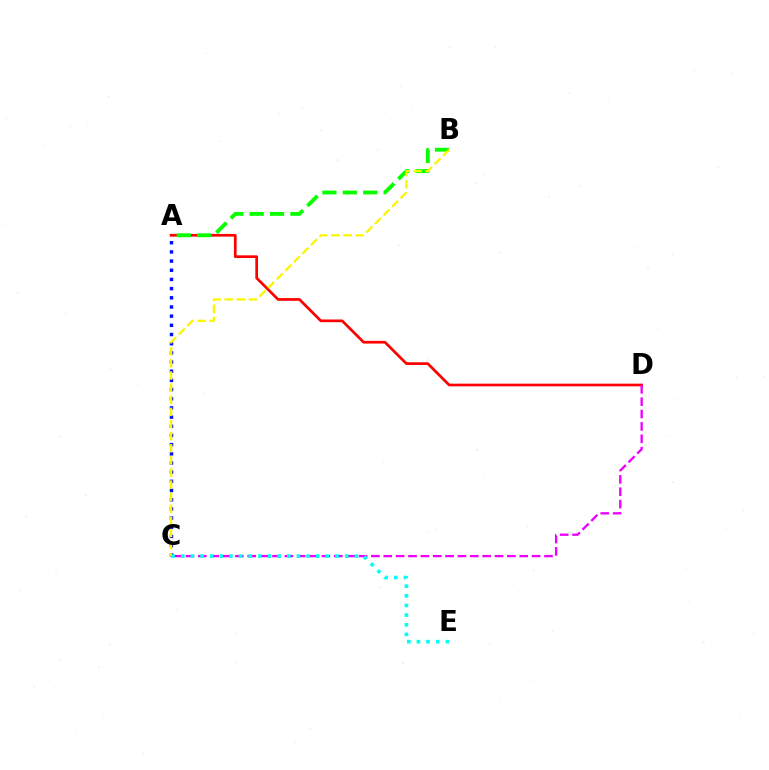{('A', 'D'): [{'color': '#ff0000', 'line_style': 'solid', 'thickness': 1.94}], ('A', 'B'): [{'color': '#08ff00', 'line_style': 'dashed', 'thickness': 2.77}], ('A', 'C'): [{'color': '#0010ff', 'line_style': 'dotted', 'thickness': 2.49}], ('C', 'D'): [{'color': '#ee00ff', 'line_style': 'dashed', 'thickness': 1.68}], ('B', 'C'): [{'color': '#fcf500', 'line_style': 'dashed', 'thickness': 1.65}], ('C', 'E'): [{'color': '#00fff6', 'line_style': 'dotted', 'thickness': 2.62}]}